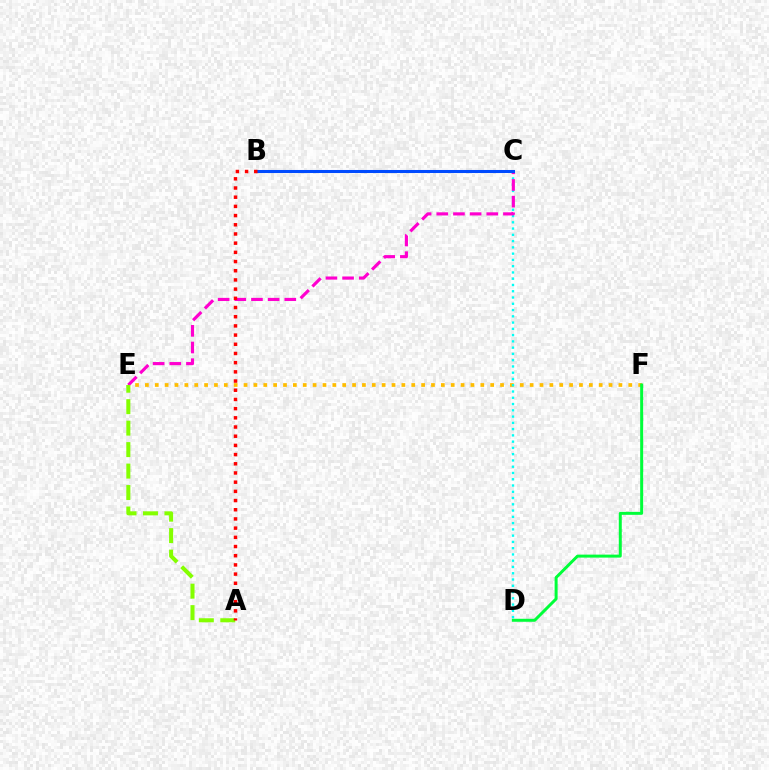{('E', 'F'): [{'color': '#ffbd00', 'line_style': 'dotted', 'thickness': 2.68}], ('B', 'C'): [{'color': '#7200ff', 'line_style': 'dotted', 'thickness': 2.11}, {'color': '#004bff', 'line_style': 'solid', 'thickness': 2.19}], ('C', 'D'): [{'color': '#00fff6', 'line_style': 'dotted', 'thickness': 1.7}], ('D', 'F'): [{'color': '#00ff39', 'line_style': 'solid', 'thickness': 2.15}], ('C', 'E'): [{'color': '#ff00cf', 'line_style': 'dashed', 'thickness': 2.26}], ('A', 'E'): [{'color': '#84ff00', 'line_style': 'dashed', 'thickness': 2.92}], ('A', 'B'): [{'color': '#ff0000', 'line_style': 'dotted', 'thickness': 2.5}]}